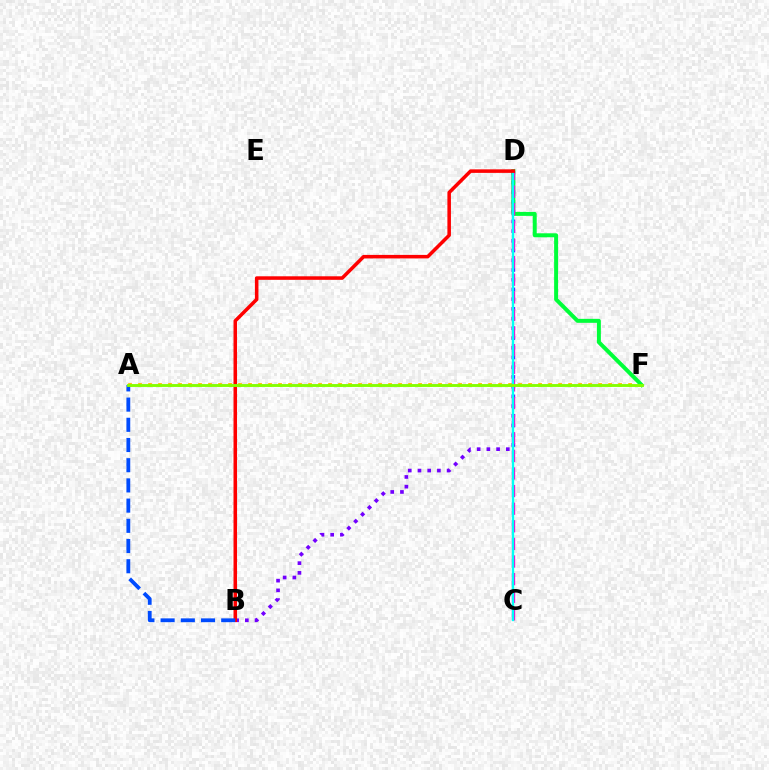{('B', 'D'): [{'color': '#7200ff', 'line_style': 'dotted', 'thickness': 2.64}, {'color': '#ff0000', 'line_style': 'solid', 'thickness': 2.54}], ('A', 'F'): [{'color': '#ffbd00', 'line_style': 'dotted', 'thickness': 2.72}, {'color': '#84ff00', 'line_style': 'solid', 'thickness': 2.07}], ('D', 'F'): [{'color': '#00ff39', 'line_style': 'solid', 'thickness': 2.86}], ('C', 'D'): [{'color': '#ff00cf', 'line_style': 'dashed', 'thickness': 2.39}, {'color': '#00fff6', 'line_style': 'solid', 'thickness': 1.68}], ('A', 'B'): [{'color': '#004bff', 'line_style': 'dashed', 'thickness': 2.74}]}